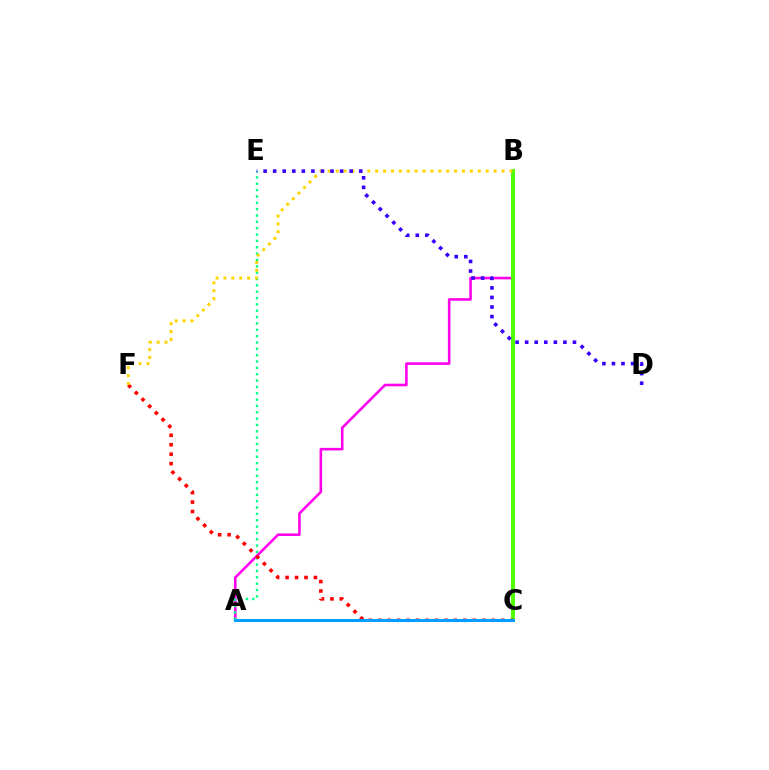{('A', 'B'): [{'color': '#ff00ed', 'line_style': 'solid', 'thickness': 1.86}], ('B', 'C'): [{'color': '#4fff00', 'line_style': 'solid', 'thickness': 2.84}], ('A', 'E'): [{'color': '#00ff86', 'line_style': 'dotted', 'thickness': 1.72}], ('C', 'F'): [{'color': '#ff0000', 'line_style': 'dotted', 'thickness': 2.57}], ('B', 'F'): [{'color': '#ffd500', 'line_style': 'dotted', 'thickness': 2.15}], ('D', 'E'): [{'color': '#3700ff', 'line_style': 'dotted', 'thickness': 2.6}], ('A', 'C'): [{'color': '#009eff', 'line_style': 'solid', 'thickness': 2.18}]}